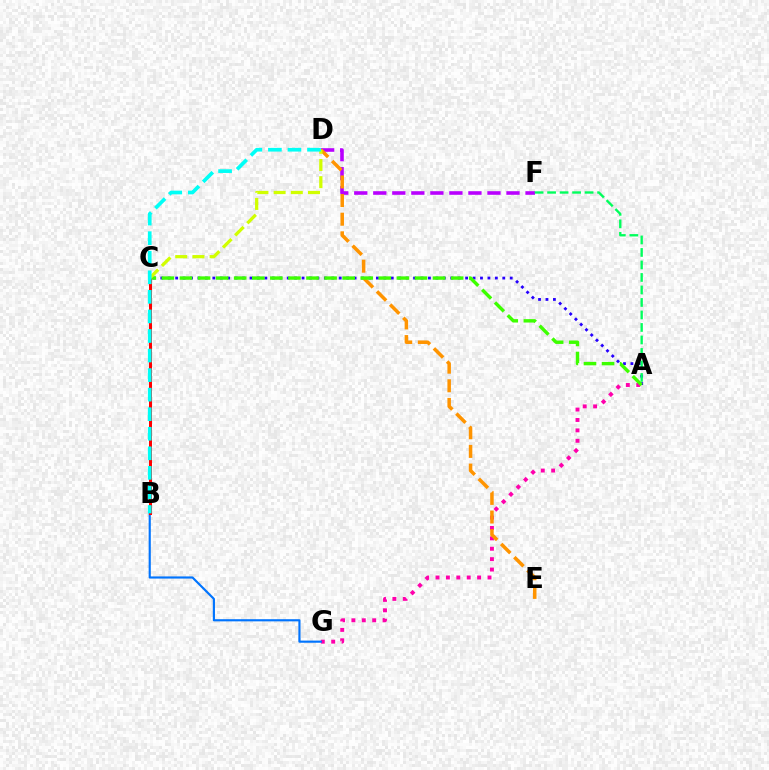{('A', 'G'): [{'color': '#ff00ac', 'line_style': 'dotted', 'thickness': 2.82}], ('D', 'F'): [{'color': '#b900ff', 'line_style': 'dashed', 'thickness': 2.59}], ('B', 'G'): [{'color': '#0074ff', 'line_style': 'solid', 'thickness': 1.55}], ('A', 'C'): [{'color': '#2500ff', 'line_style': 'dotted', 'thickness': 2.02}, {'color': '#3dff00', 'line_style': 'dashed', 'thickness': 2.46}], ('D', 'E'): [{'color': '#ff9400', 'line_style': 'dashed', 'thickness': 2.53}], ('A', 'F'): [{'color': '#00ff5c', 'line_style': 'dashed', 'thickness': 1.7}], ('B', 'C'): [{'color': '#ff0000', 'line_style': 'solid', 'thickness': 2.16}], ('C', 'D'): [{'color': '#d1ff00', 'line_style': 'dashed', 'thickness': 2.33}], ('B', 'D'): [{'color': '#00fff6', 'line_style': 'dashed', 'thickness': 2.66}]}